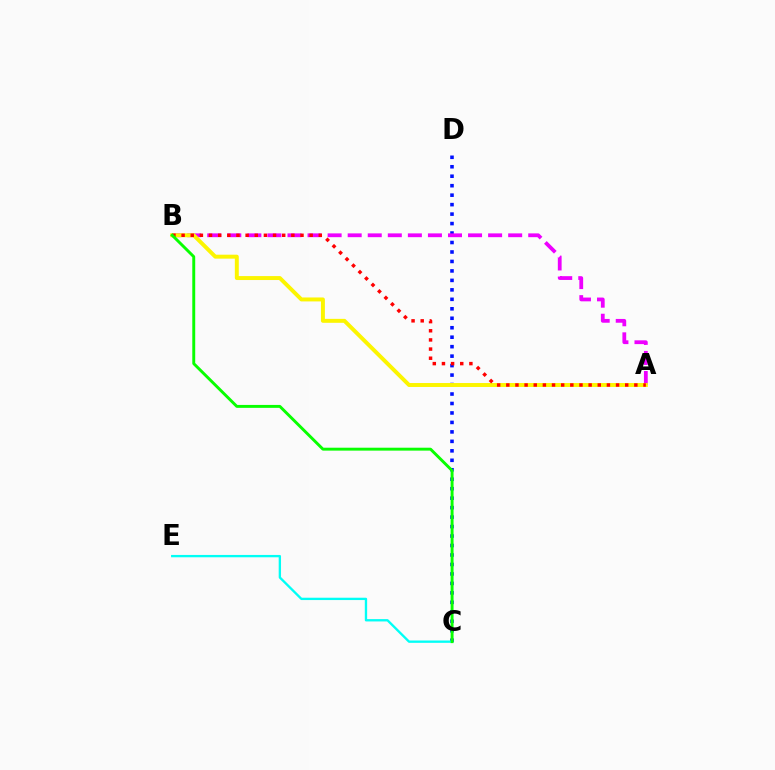{('C', 'D'): [{'color': '#0010ff', 'line_style': 'dotted', 'thickness': 2.57}], ('A', 'B'): [{'color': '#ee00ff', 'line_style': 'dashed', 'thickness': 2.73}, {'color': '#fcf500', 'line_style': 'solid', 'thickness': 2.84}, {'color': '#ff0000', 'line_style': 'dotted', 'thickness': 2.49}], ('C', 'E'): [{'color': '#00fff6', 'line_style': 'solid', 'thickness': 1.68}], ('B', 'C'): [{'color': '#08ff00', 'line_style': 'solid', 'thickness': 2.1}]}